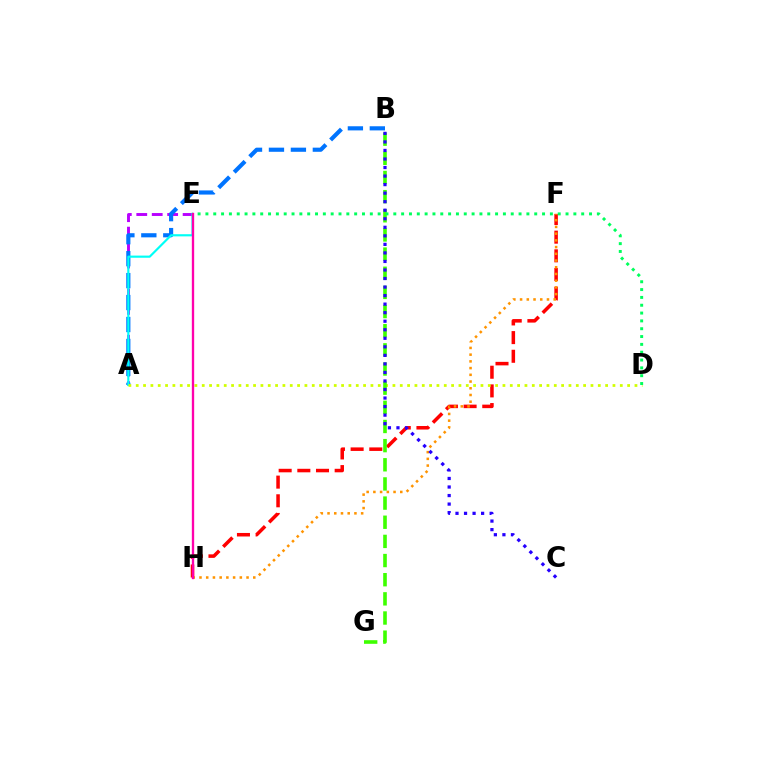{('F', 'H'): [{'color': '#ff0000', 'line_style': 'dashed', 'thickness': 2.54}, {'color': '#ff9400', 'line_style': 'dotted', 'thickness': 1.83}], ('A', 'E'): [{'color': '#b900ff', 'line_style': 'dashed', 'thickness': 2.1}, {'color': '#00fff6', 'line_style': 'solid', 'thickness': 1.56}], ('A', 'B'): [{'color': '#0074ff', 'line_style': 'dashed', 'thickness': 2.98}], ('A', 'D'): [{'color': '#d1ff00', 'line_style': 'dotted', 'thickness': 1.99}], ('B', 'G'): [{'color': '#3dff00', 'line_style': 'dashed', 'thickness': 2.6}], ('D', 'E'): [{'color': '#00ff5c', 'line_style': 'dotted', 'thickness': 2.13}], ('B', 'C'): [{'color': '#2500ff', 'line_style': 'dotted', 'thickness': 2.32}], ('E', 'H'): [{'color': '#ff00ac', 'line_style': 'solid', 'thickness': 1.68}]}